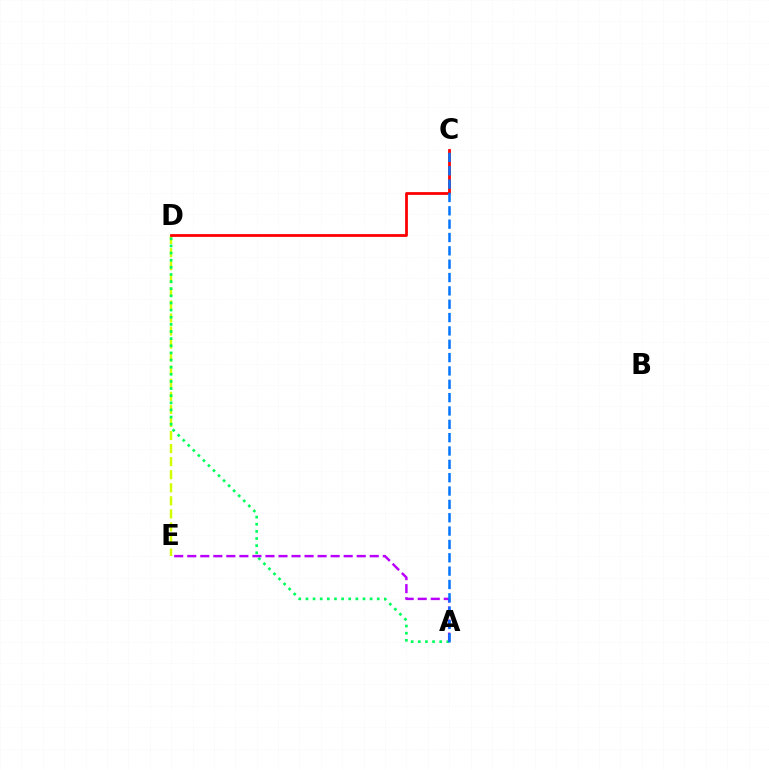{('D', 'E'): [{'color': '#d1ff00', 'line_style': 'dashed', 'thickness': 1.77}], ('A', 'D'): [{'color': '#00ff5c', 'line_style': 'dotted', 'thickness': 1.94}], ('C', 'D'): [{'color': '#ff0000', 'line_style': 'solid', 'thickness': 2.0}], ('A', 'E'): [{'color': '#b900ff', 'line_style': 'dashed', 'thickness': 1.77}], ('A', 'C'): [{'color': '#0074ff', 'line_style': 'dashed', 'thickness': 1.81}]}